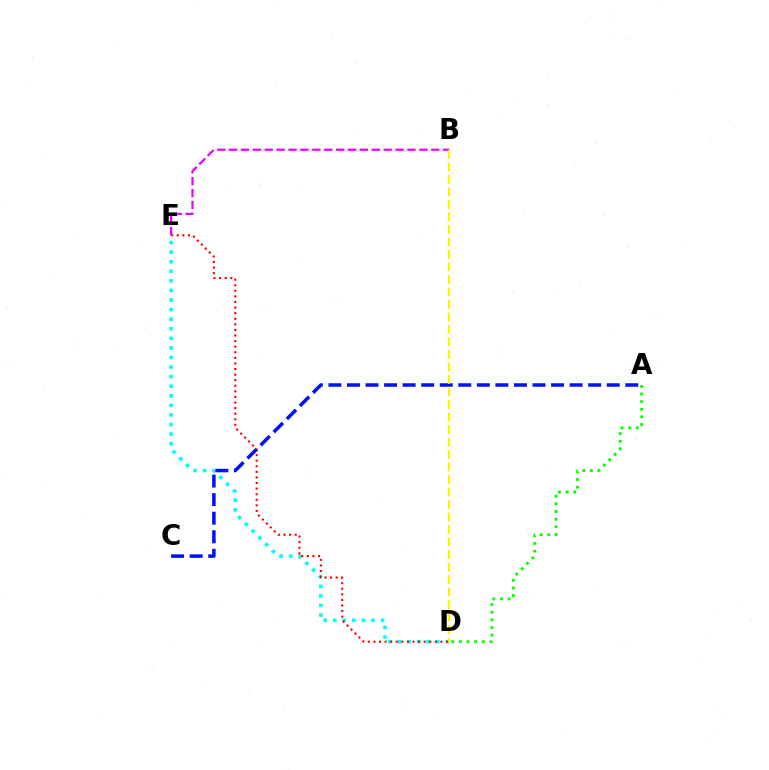{('D', 'E'): [{'color': '#00fff6', 'line_style': 'dotted', 'thickness': 2.6}, {'color': '#ff0000', 'line_style': 'dotted', 'thickness': 1.52}], ('B', 'E'): [{'color': '#ee00ff', 'line_style': 'dashed', 'thickness': 1.62}], ('A', 'C'): [{'color': '#0010ff', 'line_style': 'dashed', 'thickness': 2.52}], ('B', 'D'): [{'color': '#fcf500', 'line_style': 'dashed', 'thickness': 1.7}], ('A', 'D'): [{'color': '#08ff00', 'line_style': 'dotted', 'thickness': 2.07}]}